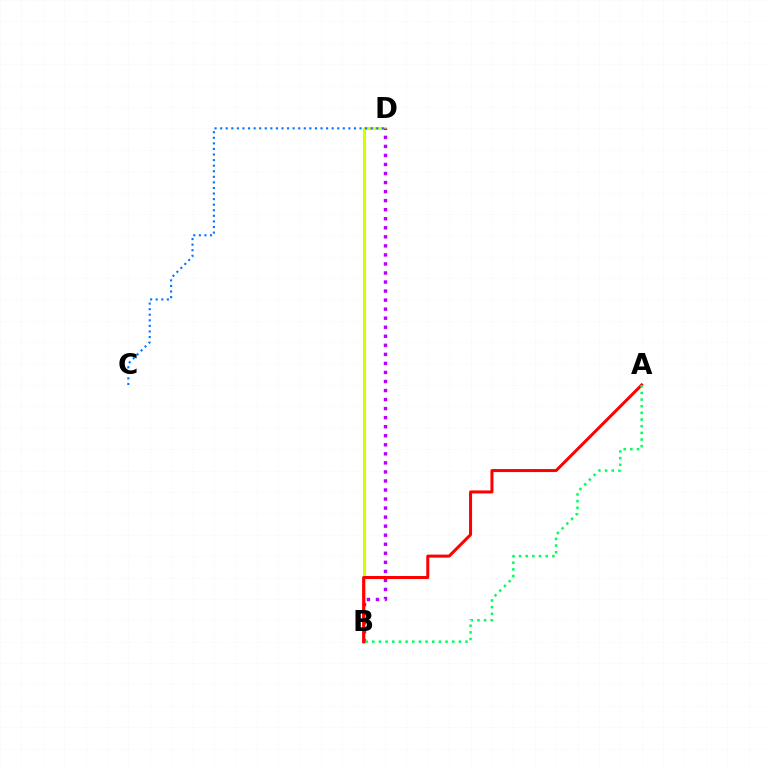{('B', 'D'): [{'color': '#d1ff00', 'line_style': 'solid', 'thickness': 2.23}, {'color': '#b900ff', 'line_style': 'dotted', 'thickness': 2.46}], ('A', 'B'): [{'color': '#ff0000', 'line_style': 'solid', 'thickness': 2.17}, {'color': '#00ff5c', 'line_style': 'dotted', 'thickness': 1.81}], ('C', 'D'): [{'color': '#0074ff', 'line_style': 'dotted', 'thickness': 1.51}]}